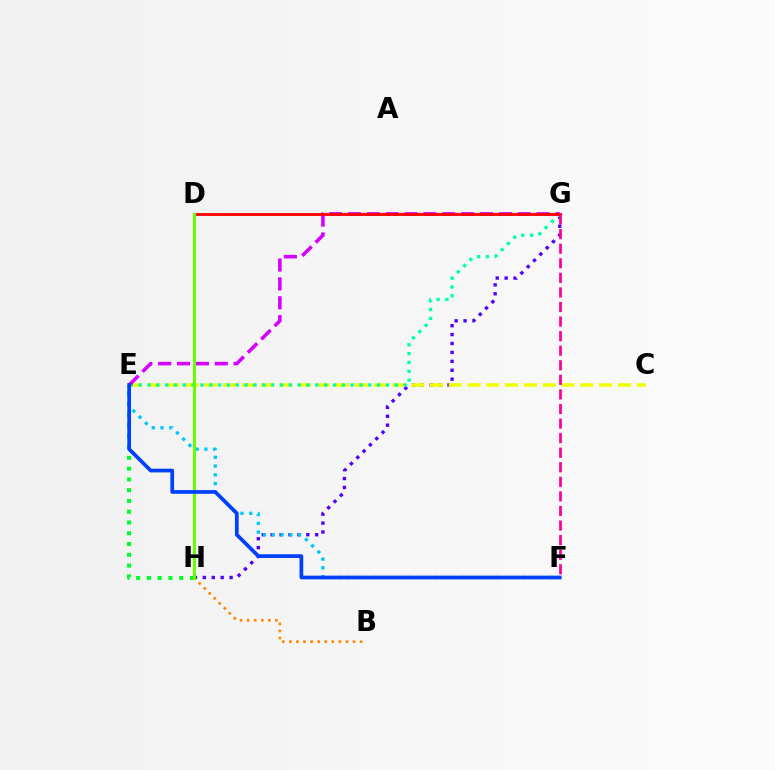{('G', 'H'): [{'color': '#4f00ff', 'line_style': 'dotted', 'thickness': 2.42}], ('E', 'F'): [{'color': '#00c7ff', 'line_style': 'dotted', 'thickness': 2.38}, {'color': '#003fff', 'line_style': 'solid', 'thickness': 2.67}], ('E', 'H'): [{'color': '#00ff27', 'line_style': 'dotted', 'thickness': 2.93}], ('C', 'E'): [{'color': '#eeff00', 'line_style': 'dashed', 'thickness': 2.55}], ('E', 'G'): [{'color': '#00ffaf', 'line_style': 'dotted', 'thickness': 2.4}, {'color': '#d600ff', 'line_style': 'dashed', 'thickness': 2.56}], ('D', 'G'): [{'color': '#ff0000', 'line_style': 'solid', 'thickness': 2.06}], ('B', 'H'): [{'color': '#ff8800', 'line_style': 'dotted', 'thickness': 1.92}], ('D', 'H'): [{'color': '#66ff00', 'line_style': 'solid', 'thickness': 2.14}], ('F', 'G'): [{'color': '#ff00a0', 'line_style': 'dashed', 'thickness': 1.98}]}